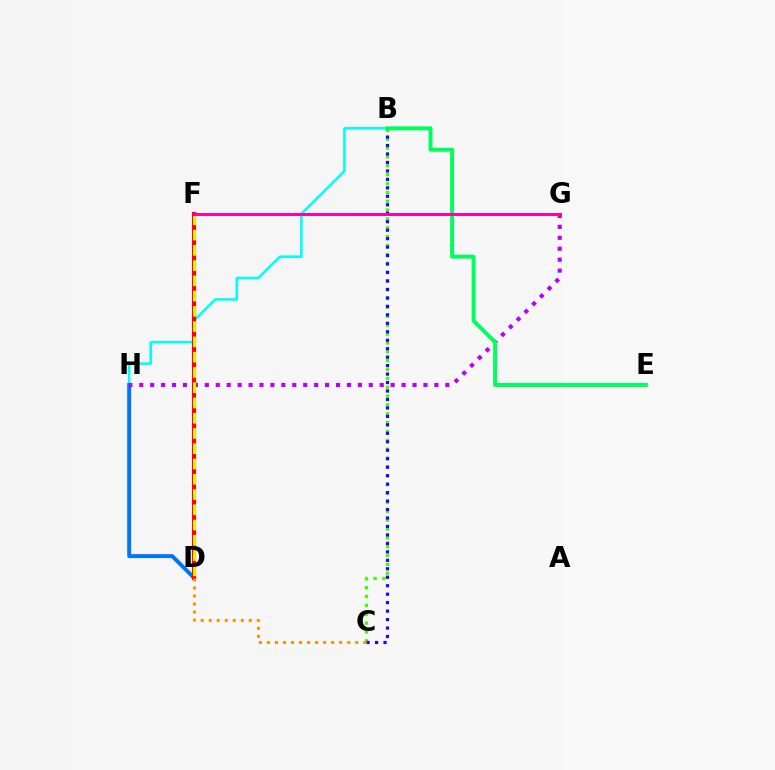{('B', 'H'): [{'color': '#00fff6', 'line_style': 'solid', 'thickness': 1.85}], ('B', 'C'): [{'color': '#3dff00', 'line_style': 'dotted', 'thickness': 2.41}, {'color': '#2500ff', 'line_style': 'dotted', 'thickness': 2.3}], ('D', 'H'): [{'color': '#0074ff', 'line_style': 'solid', 'thickness': 2.84}], ('G', 'H'): [{'color': '#b900ff', 'line_style': 'dotted', 'thickness': 2.97}], ('D', 'F'): [{'color': '#ff0000', 'line_style': 'solid', 'thickness': 2.99}, {'color': '#d1ff00', 'line_style': 'dashed', 'thickness': 2.07}], ('B', 'E'): [{'color': '#00ff5c', 'line_style': 'solid', 'thickness': 2.85}], ('C', 'D'): [{'color': '#ff9400', 'line_style': 'dotted', 'thickness': 2.18}], ('F', 'G'): [{'color': '#ff00ac', 'line_style': 'solid', 'thickness': 2.14}]}